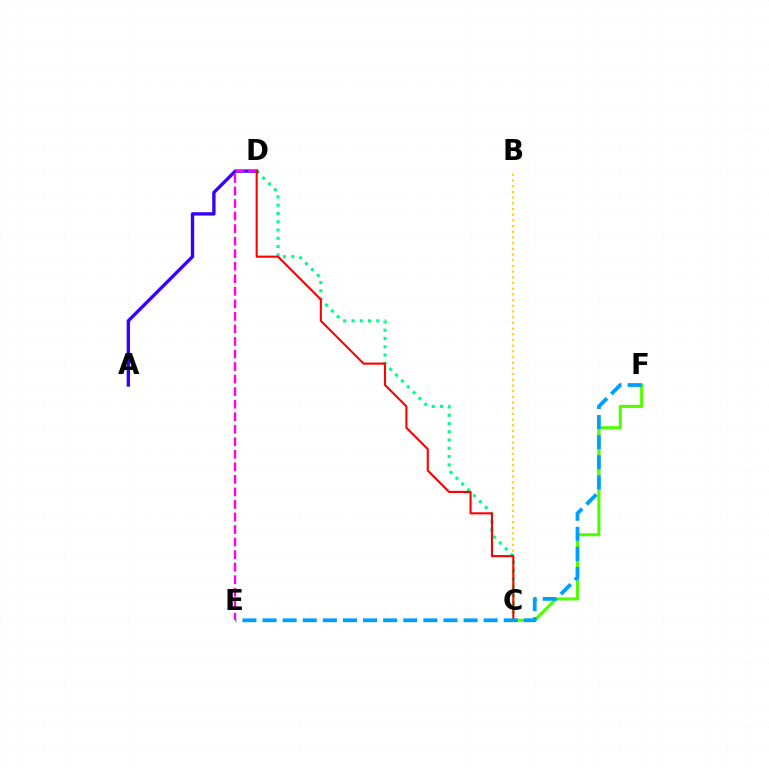{('B', 'C'): [{'color': '#ffd500', 'line_style': 'dotted', 'thickness': 1.55}], ('C', 'D'): [{'color': '#00ff86', 'line_style': 'dotted', 'thickness': 2.25}, {'color': '#ff0000', 'line_style': 'solid', 'thickness': 1.51}], ('A', 'D'): [{'color': '#3700ff', 'line_style': 'solid', 'thickness': 2.41}], ('C', 'F'): [{'color': '#4fff00', 'line_style': 'solid', 'thickness': 2.23}], ('D', 'E'): [{'color': '#ff00ed', 'line_style': 'dashed', 'thickness': 1.7}], ('E', 'F'): [{'color': '#009eff', 'line_style': 'dashed', 'thickness': 2.73}]}